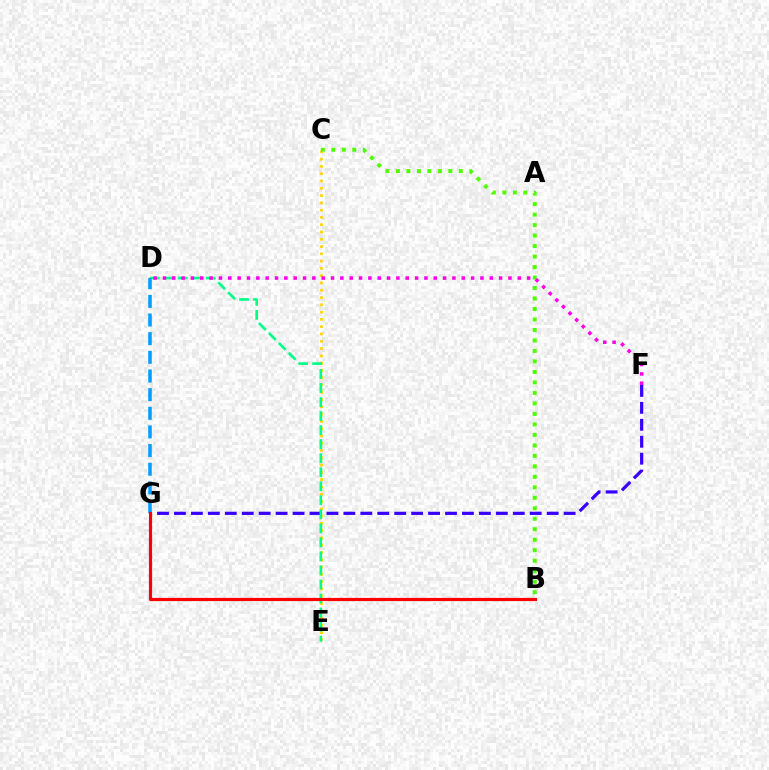{('C', 'E'): [{'color': '#ffd500', 'line_style': 'dotted', 'thickness': 1.98}], ('F', 'G'): [{'color': '#3700ff', 'line_style': 'dashed', 'thickness': 2.3}], ('D', 'E'): [{'color': '#00ff86', 'line_style': 'dashed', 'thickness': 1.91}], ('D', 'G'): [{'color': '#009eff', 'line_style': 'dashed', 'thickness': 2.53}], ('B', 'C'): [{'color': '#4fff00', 'line_style': 'dotted', 'thickness': 2.85}], ('B', 'G'): [{'color': '#ff0000', 'line_style': 'solid', 'thickness': 2.28}], ('D', 'F'): [{'color': '#ff00ed', 'line_style': 'dotted', 'thickness': 2.54}]}